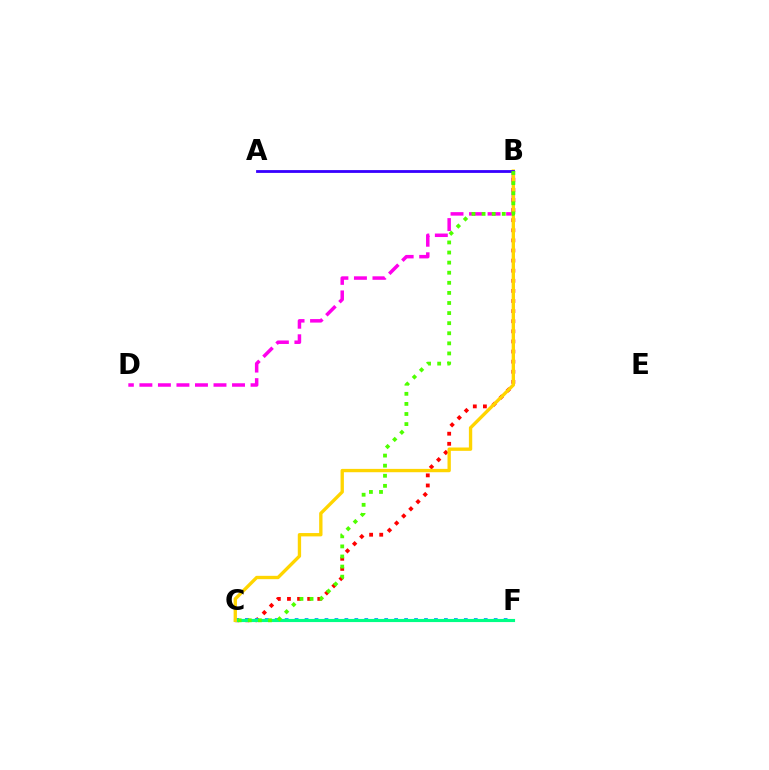{('B', 'C'): [{'color': '#ff0000', 'line_style': 'dotted', 'thickness': 2.75}, {'color': '#ffd500', 'line_style': 'solid', 'thickness': 2.41}, {'color': '#4fff00', 'line_style': 'dotted', 'thickness': 2.74}], ('C', 'F'): [{'color': '#009eff', 'line_style': 'dotted', 'thickness': 2.7}, {'color': '#00ff86', 'line_style': 'solid', 'thickness': 2.26}], ('B', 'D'): [{'color': '#ff00ed', 'line_style': 'dashed', 'thickness': 2.52}], ('A', 'B'): [{'color': '#3700ff', 'line_style': 'solid', 'thickness': 2.01}]}